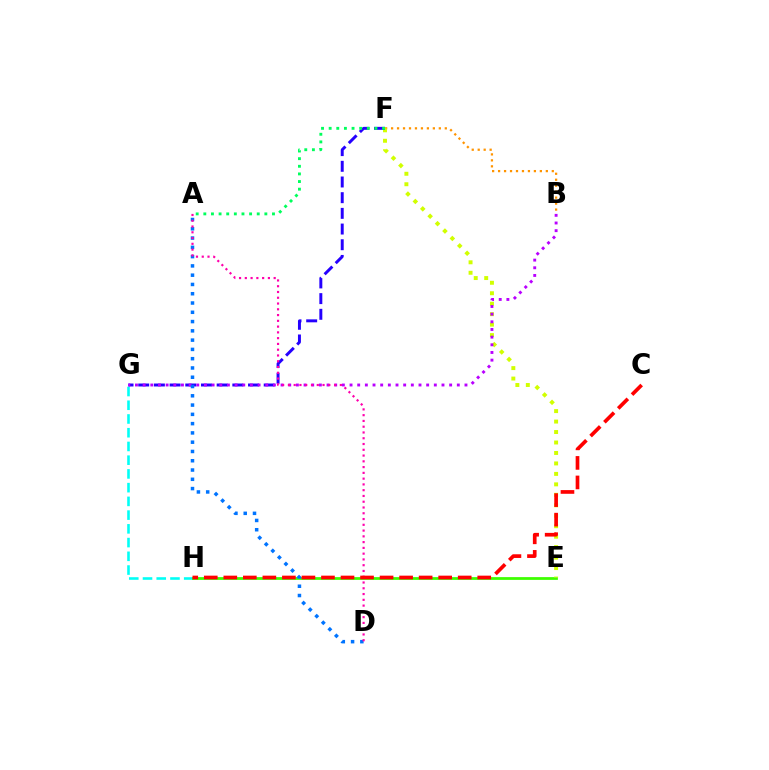{('B', 'F'): [{'color': '#ff9400', 'line_style': 'dotted', 'thickness': 1.62}], ('G', 'H'): [{'color': '#00fff6', 'line_style': 'dashed', 'thickness': 1.87}], ('E', 'H'): [{'color': '#3dff00', 'line_style': 'solid', 'thickness': 1.99}], ('E', 'F'): [{'color': '#d1ff00', 'line_style': 'dotted', 'thickness': 2.84}], ('F', 'G'): [{'color': '#2500ff', 'line_style': 'dashed', 'thickness': 2.13}], ('B', 'G'): [{'color': '#b900ff', 'line_style': 'dotted', 'thickness': 2.08}], ('A', 'D'): [{'color': '#0074ff', 'line_style': 'dotted', 'thickness': 2.52}, {'color': '#ff00ac', 'line_style': 'dotted', 'thickness': 1.57}], ('A', 'F'): [{'color': '#00ff5c', 'line_style': 'dotted', 'thickness': 2.07}], ('C', 'H'): [{'color': '#ff0000', 'line_style': 'dashed', 'thickness': 2.65}]}